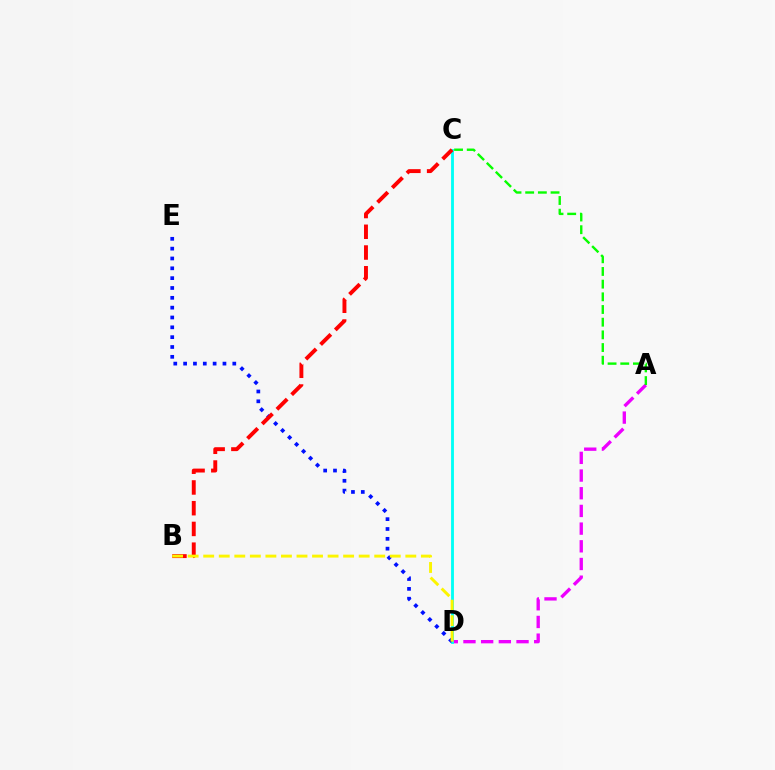{('A', 'D'): [{'color': '#ee00ff', 'line_style': 'dashed', 'thickness': 2.4}], ('C', 'D'): [{'color': '#00fff6', 'line_style': 'solid', 'thickness': 2.06}], ('D', 'E'): [{'color': '#0010ff', 'line_style': 'dotted', 'thickness': 2.67}], ('A', 'C'): [{'color': '#08ff00', 'line_style': 'dashed', 'thickness': 1.72}], ('B', 'C'): [{'color': '#ff0000', 'line_style': 'dashed', 'thickness': 2.82}], ('B', 'D'): [{'color': '#fcf500', 'line_style': 'dashed', 'thickness': 2.11}]}